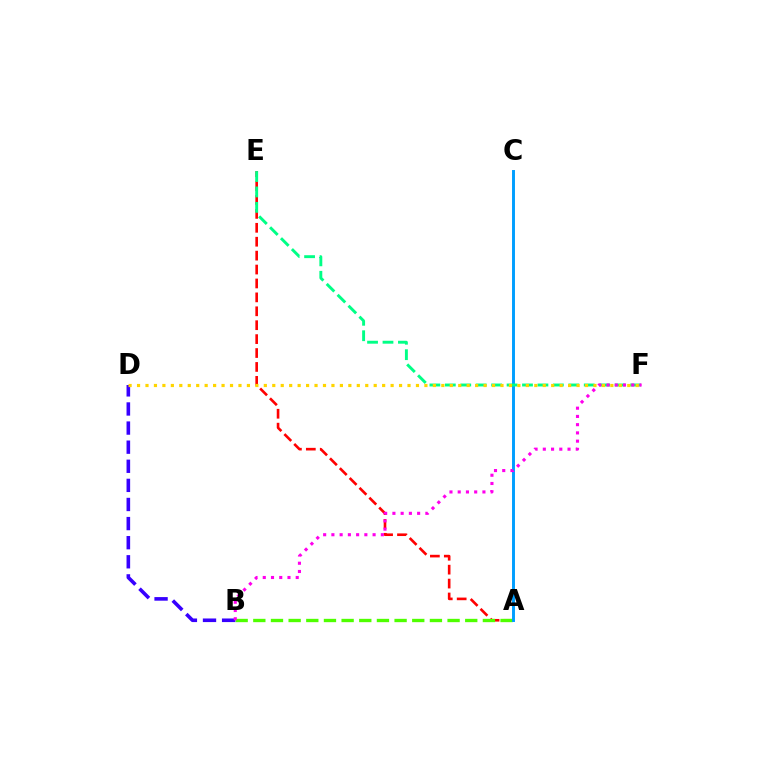{('A', 'E'): [{'color': '#ff0000', 'line_style': 'dashed', 'thickness': 1.89}], ('A', 'B'): [{'color': '#4fff00', 'line_style': 'dashed', 'thickness': 2.4}], ('A', 'C'): [{'color': '#009eff', 'line_style': 'solid', 'thickness': 2.12}], ('E', 'F'): [{'color': '#00ff86', 'line_style': 'dashed', 'thickness': 2.1}], ('B', 'D'): [{'color': '#3700ff', 'line_style': 'dashed', 'thickness': 2.59}], ('B', 'F'): [{'color': '#ff00ed', 'line_style': 'dotted', 'thickness': 2.24}], ('D', 'F'): [{'color': '#ffd500', 'line_style': 'dotted', 'thickness': 2.3}]}